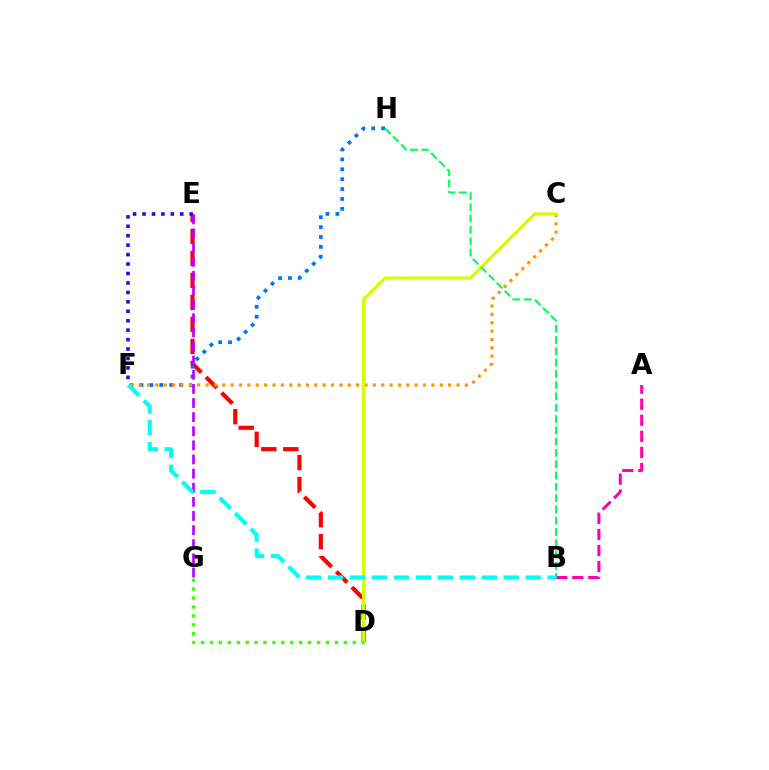{('A', 'B'): [{'color': '#ff00ac', 'line_style': 'dashed', 'thickness': 2.18}], ('D', 'E'): [{'color': '#ff0000', 'line_style': 'dashed', 'thickness': 2.99}], ('F', 'H'): [{'color': '#0074ff', 'line_style': 'dotted', 'thickness': 2.69}], ('C', 'F'): [{'color': '#ff9400', 'line_style': 'dotted', 'thickness': 2.27}], ('E', 'F'): [{'color': '#2500ff', 'line_style': 'dotted', 'thickness': 2.56}], ('E', 'G'): [{'color': '#b900ff', 'line_style': 'dashed', 'thickness': 1.92}], ('C', 'D'): [{'color': '#d1ff00', 'line_style': 'solid', 'thickness': 2.27}], ('D', 'G'): [{'color': '#3dff00', 'line_style': 'dotted', 'thickness': 2.42}], ('B', 'F'): [{'color': '#00fff6', 'line_style': 'dashed', 'thickness': 2.98}], ('B', 'H'): [{'color': '#00ff5c', 'line_style': 'dashed', 'thickness': 1.53}]}